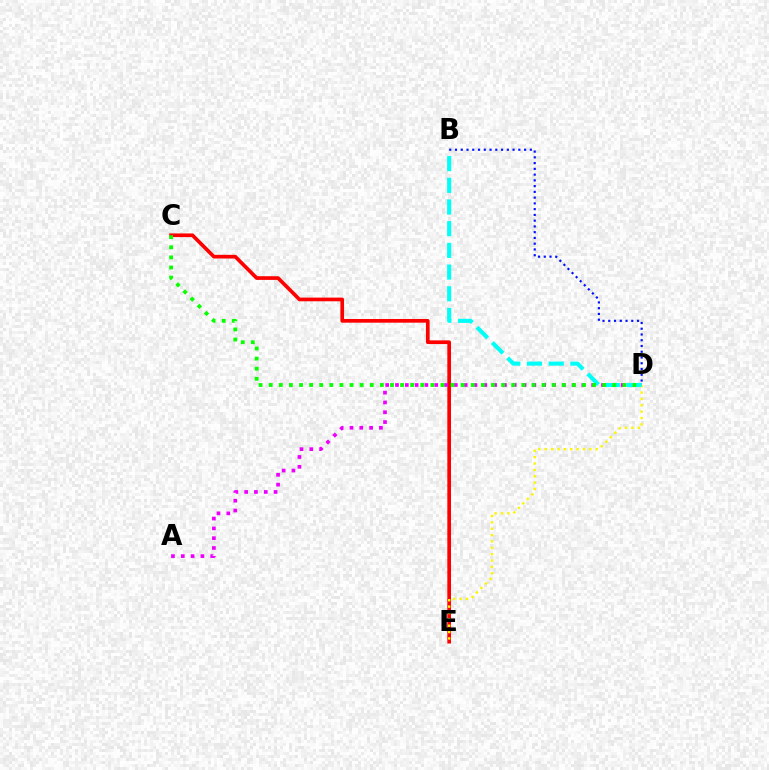{('C', 'E'): [{'color': '#ff0000', 'line_style': 'solid', 'thickness': 2.65}], ('A', 'D'): [{'color': '#ee00ff', 'line_style': 'dotted', 'thickness': 2.67}], ('D', 'E'): [{'color': '#fcf500', 'line_style': 'dotted', 'thickness': 1.73}], ('B', 'D'): [{'color': '#00fff6', 'line_style': 'dashed', 'thickness': 2.95}, {'color': '#0010ff', 'line_style': 'dotted', 'thickness': 1.56}], ('C', 'D'): [{'color': '#08ff00', 'line_style': 'dotted', 'thickness': 2.75}]}